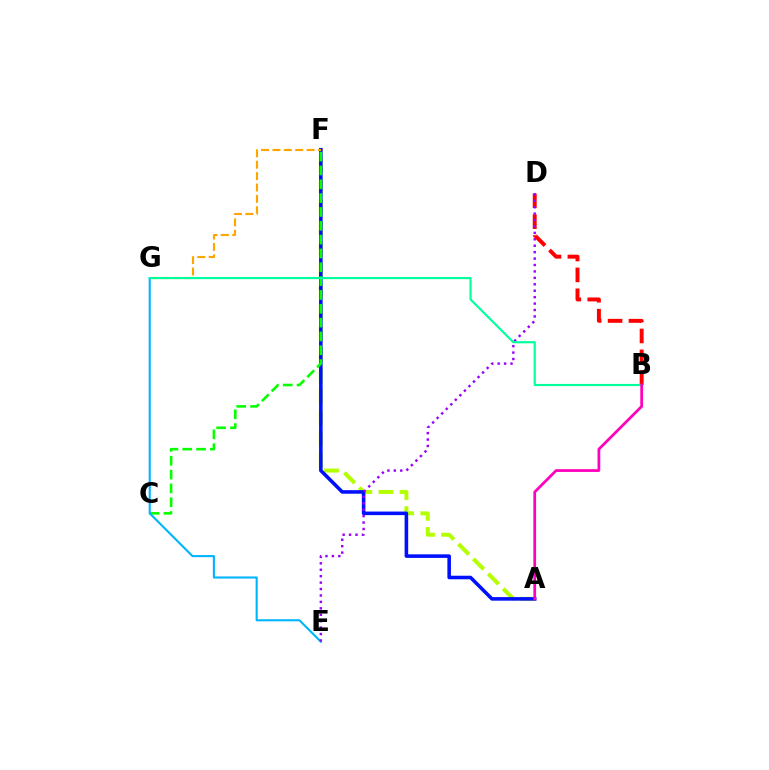{('B', 'D'): [{'color': '#ff0000', 'line_style': 'dashed', 'thickness': 2.84}], ('A', 'F'): [{'color': '#b3ff00', 'line_style': 'dashed', 'thickness': 2.86}, {'color': '#0010ff', 'line_style': 'solid', 'thickness': 2.57}], ('C', 'F'): [{'color': '#08ff00', 'line_style': 'dashed', 'thickness': 1.88}], ('E', 'G'): [{'color': '#00b5ff', 'line_style': 'solid', 'thickness': 1.52}], ('D', 'E'): [{'color': '#9b00ff', 'line_style': 'dotted', 'thickness': 1.75}], ('F', 'G'): [{'color': '#ffa500', 'line_style': 'dashed', 'thickness': 1.55}], ('B', 'G'): [{'color': '#00ff9d', 'line_style': 'solid', 'thickness': 1.55}], ('A', 'B'): [{'color': '#ff00bd', 'line_style': 'solid', 'thickness': 1.98}]}